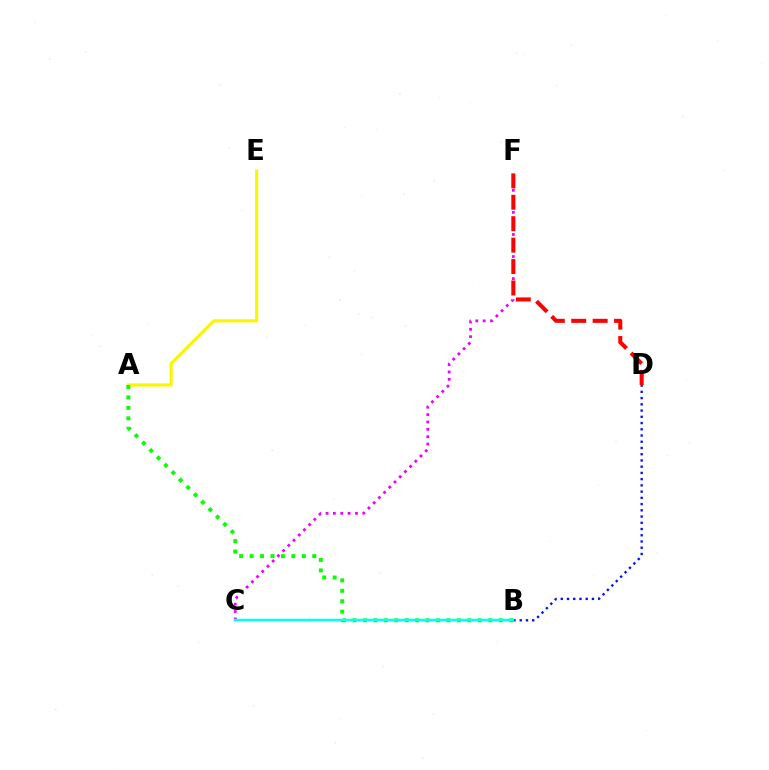{('C', 'F'): [{'color': '#ee00ff', 'line_style': 'dotted', 'thickness': 2.0}], ('A', 'E'): [{'color': '#fcf500', 'line_style': 'solid', 'thickness': 2.26}], ('A', 'B'): [{'color': '#08ff00', 'line_style': 'dotted', 'thickness': 2.84}], ('B', 'D'): [{'color': '#0010ff', 'line_style': 'dotted', 'thickness': 1.69}], ('B', 'C'): [{'color': '#00fff6', 'line_style': 'solid', 'thickness': 1.8}], ('D', 'F'): [{'color': '#ff0000', 'line_style': 'dashed', 'thickness': 2.91}]}